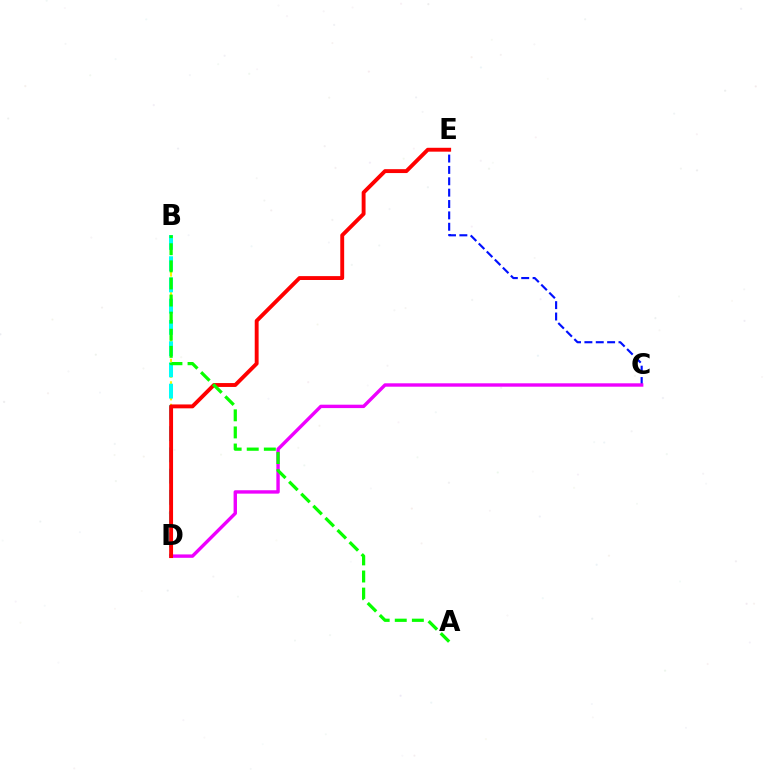{('B', 'D'): [{'color': '#fcf500', 'line_style': 'dashed', 'thickness': 1.53}, {'color': '#00fff6', 'line_style': 'dashed', 'thickness': 2.89}], ('C', 'E'): [{'color': '#0010ff', 'line_style': 'dashed', 'thickness': 1.54}], ('C', 'D'): [{'color': '#ee00ff', 'line_style': 'solid', 'thickness': 2.44}], ('D', 'E'): [{'color': '#ff0000', 'line_style': 'solid', 'thickness': 2.8}], ('A', 'B'): [{'color': '#08ff00', 'line_style': 'dashed', 'thickness': 2.32}]}